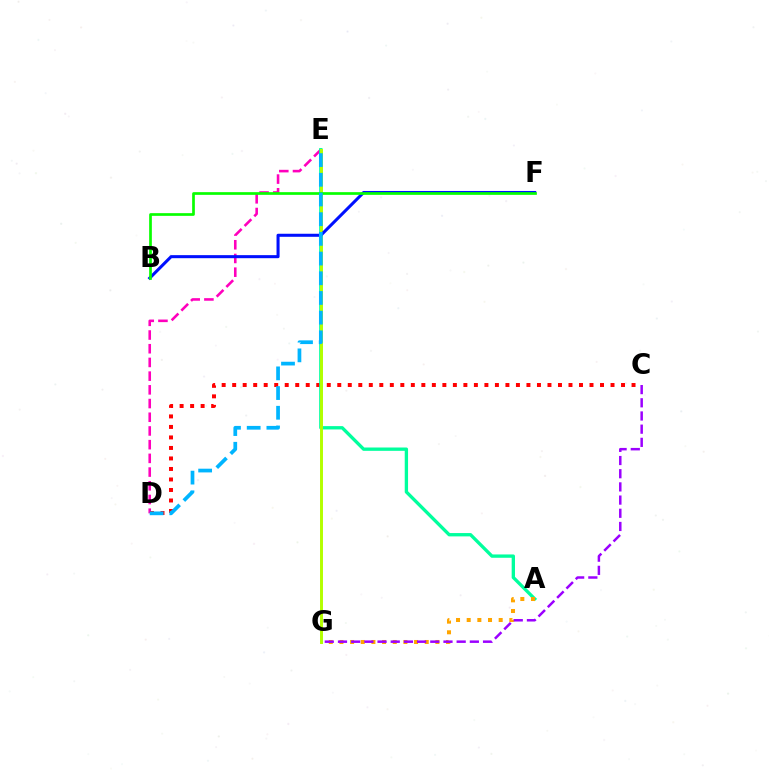{('D', 'E'): [{'color': '#ff00bd', 'line_style': 'dashed', 'thickness': 1.86}, {'color': '#00b5ff', 'line_style': 'dashed', 'thickness': 2.68}], ('C', 'D'): [{'color': '#ff0000', 'line_style': 'dotted', 'thickness': 2.86}], ('A', 'E'): [{'color': '#00ff9d', 'line_style': 'solid', 'thickness': 2.4}], ('A', 'G'): [{'color': '#ffa500', 'line_style': 'dotted', 'thickness': 2.9}], ('C', 'G'): [{'color': '#9b00ff', 'line_style': 'dashed', 'thickness': 1.79}], ('E', 'G'): [{'color': '#b3ff00', 'line_style': 'solid', 'thickness': 2.13}], ('B', 'F'): [{'color': '#0010ff', 'line_style': 'solid', 'thickness': 2.2}, {'color': '#08ff00', 'line_style': 'solid', 'thickness': 1.94}]}